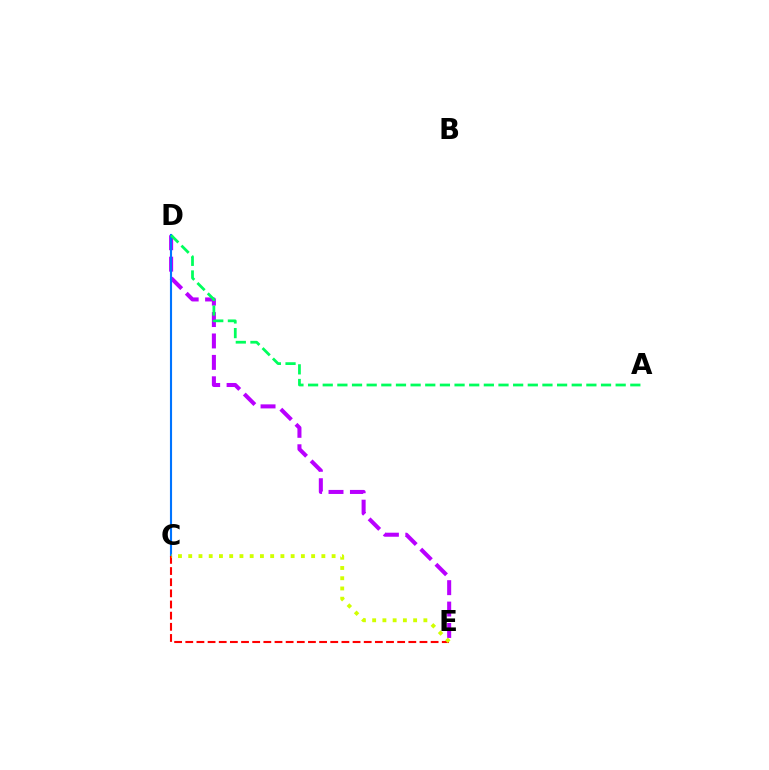{('D', 'E'): [{'color': '#b900ff', 'line_style': 'dashed', 'thickness': 2.91}], ('C', 'D'): [{'color': '#0074ff', 'line_style': 'solid', 'thickness': 1.53}], ('A', 'D'): [{'color': '#00ff5c', 'line_style': 'dashed', 'thickness': 1.99}], ('C', 'E'): [{'color': '#ff0000', 'line_style': 'dashed', 'thickness': 1.52}, {'color': '#d1ff00', 'line_style': 'dotted', 'thickness': 2.78}]}